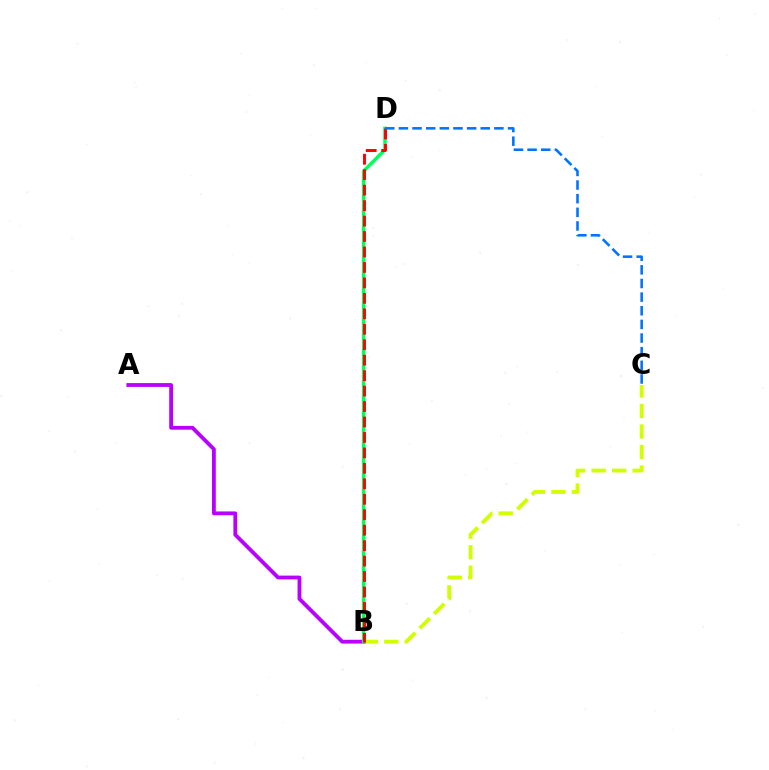{('B', 'C'): [{'color': '#d1ff00', 'line_style': 'dashed', 'thickness': 2.79}], ('A', 'B'): [{'color': '#b900ff', 'line_style': 'solid', 'thickness': 2.74}], ('B', 'D'): [{'color': '#00ff5c', 'line_style': 'solid', 'thickness': 2.5}, {'color': '#ff0000', 'line_style': 'dashed', 'thickness': 2.1}], ('C', 'D'): [{'color': '#0074ff', 'line_style': 'dashed', 'thickness': 1.85}]}